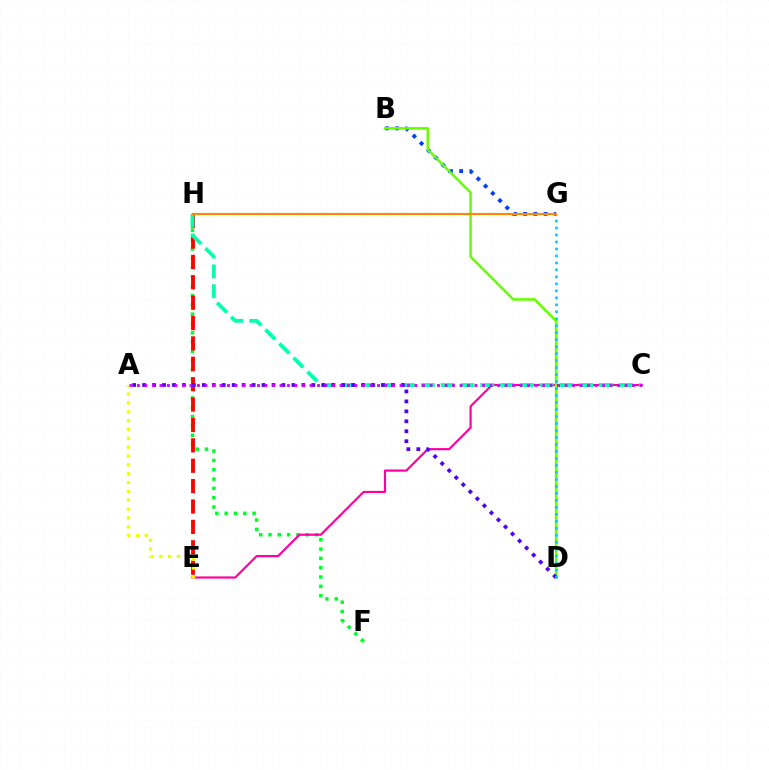{('F', 'H'): [{'color': '#00ff27', 'line_style': 'dotted', 'thickness': 2.53}], ('B', 'G'): [{'color': '#003fff', 'line_style': 'dotted', 'thickness': 2.78}], ('C', 'E'): [{'color': '#ff00a0', 'line_style': 'solid', 'thickness': 1.56}], ('E', 'H'): [{'color': '#ff0000', 'line_style': 'dashed', 'thickness': 2.77}], ('C', 'H'): [{'color': '#00ffaf', 'line_style': 'dashed', 'thickness': 2.69}], ('B', 'D'): [{'color': '#66ff00', 'line_style': 'solid', 'thickness': 1.84}], ('A', 'E'): [{'color': '#eeff00', 'line_style': 'dotted', 'thickness': 2.4}], ('A', 'D'): [{'color': '#4f00ff', 'line_style': 'dotted', 'thickness': 2.7}], ('A', 'C'): [{'color': '#d600ff', 'line_style': 'dotted', 'thickness': 2.04}], ('D', 'G'): [{'color': '#00c7ff', 'line_style': 'dotted', 'thickness': 1.9}], ('G', 'H'): [{'color': '#ff8800', 'line_style': 'solid', 'thickness': 1.57}]}